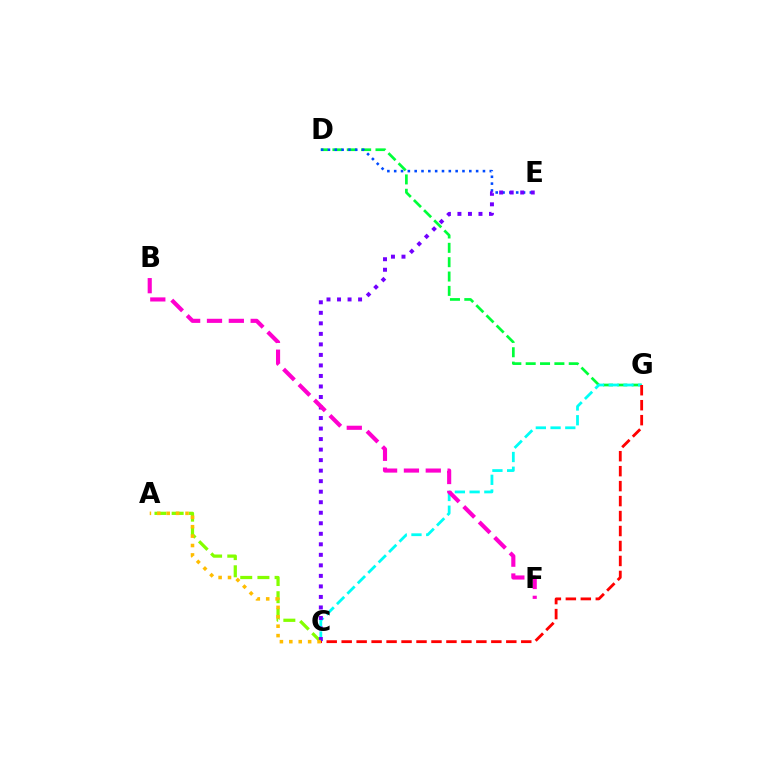{('A', 'C'): [{'color': '#84ff00', 'line_style': 'dashed', 'thickness': 2.33}, {'color': '#ffbd00', 'line_style': 'dotted', 'thickness': 2.56}], ('D', 'G'): [{'color': '#00ff39', 'line_style': 'dashed', 'thickness': 1.95}], ('D', 'E'): [{'color': '#004bff', 'line_style': 'dotted', 'thickness': 1.86}], ('C', 'G'): [{'color': '#00fff6', 'line_style': 'dashed', 'thickness': 2.0}, {'color': '#ff0000', 'line_style': 'dashed', 'thickness': 2.03}], ('C', 'E'): [{'color': '#7200ff', 'line_style': 'dotted', 'thickness': 2.86}], ('B', 'F'): [{'color': '#ff00cf', 'line_style': 'dashed', 'thickness': 2.97}]}